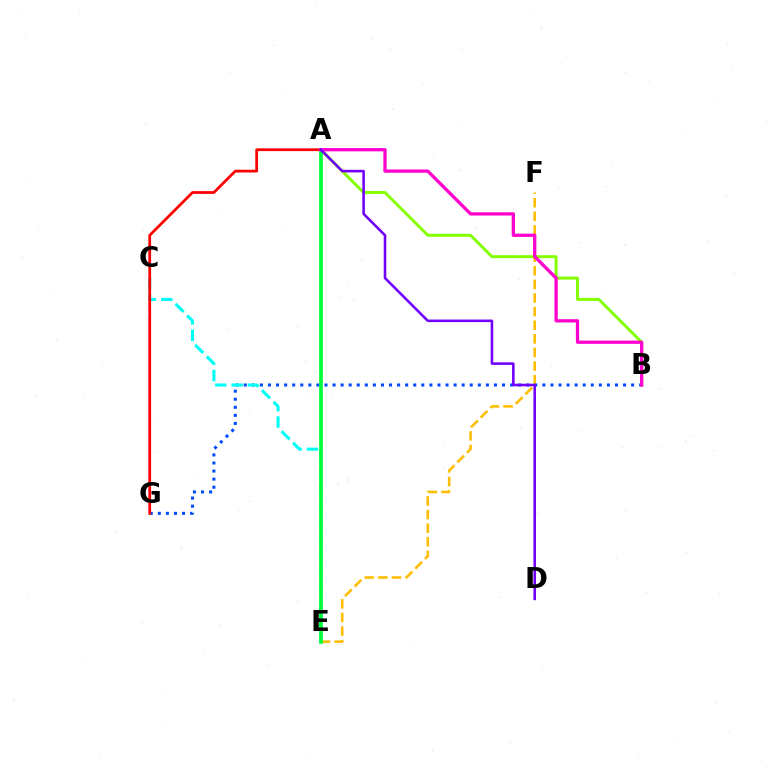{('E', 'F'): [{'color': '#ffbd00', 'line_style': 'dashed', 'thickness': 1.85}], ('B', 'G'): [{'color': '#004bff', 'line_style': 'dotted', 'thickness': 2.19}], ('A', 'B'): [{'color': '#84ff00', 'line_style': 'solid', 'thickness': 2.12}, {'color': '#ff00cf', 'line_style': 'solid', 'thickness': 2.36}], ('C', 'E'): [{'color': '#00fff6', 'line_style': 'dashed', 'thickness': 2.22}], ('A', 'E'): [{'color': '#00ff39', 'line_style': 'solid', 'thickness': 2.65}], ('A', 'G'): [{'color': '#ff0000', 'line_style': 'solid', 'thickness': 1.98}], ('A', 'D'): [{'color': '#7200ff', 'line_style': 'solid', 'thickness': 1.85}]}